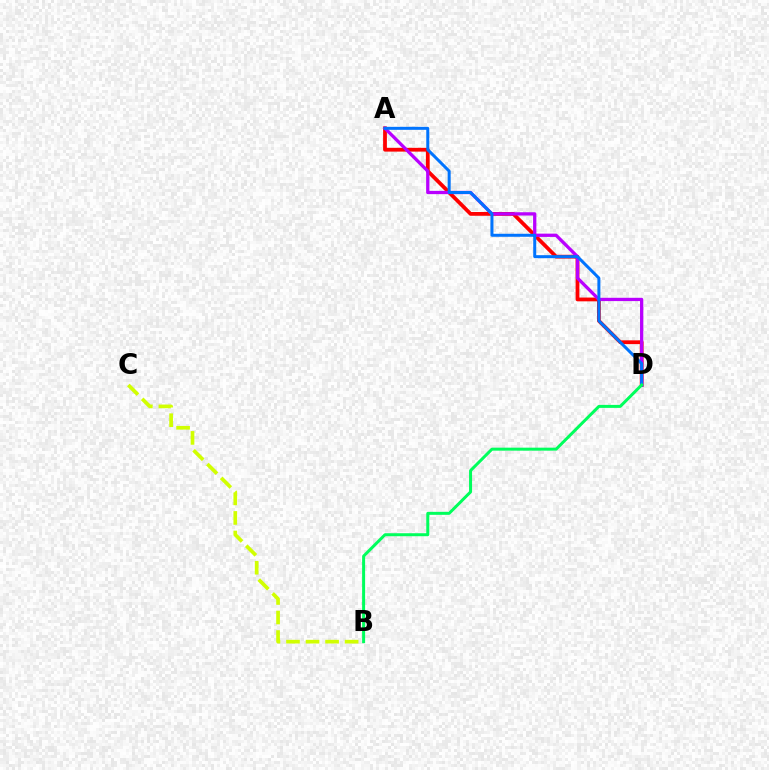{('A', 'D'): [{'color': '#ff0000', 'line_style': 'solid', 'thickness': 2.72}, {'color': '#b900ff', 'line_style': 'solid', 'thickness': 2.37}, {'color': '#0074ff', 'line_style': 'solid', 'thickness': 2.16}], ('B', 'C'): [{'color': '#d1ff00', 'line_style': 'dashed', 'thickness': 2.66}], ('B', 'D'): [{'color': '#00ff5c', 'line_style': 'solid', 'thickness': 2.16}]}